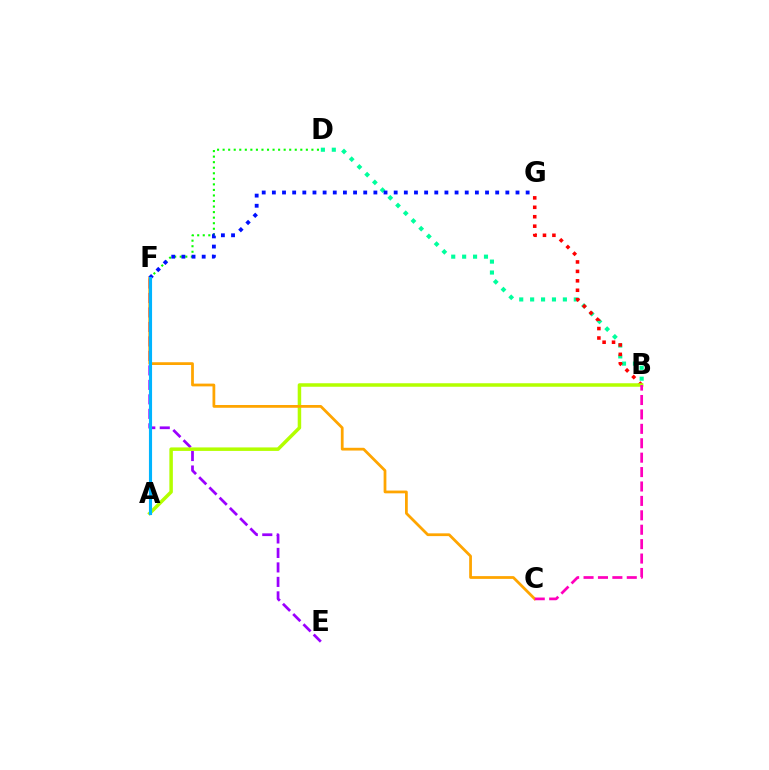{('B', 'D'): [{'color': '#00ff9d', 'line_style': 'dotted', 'thickness': 2.97}], ('E', 'F'): [{'color': '#9b00ff', 'line_style': 'dashed', 'thickness': 1.97}], ('B', 'G'): [{'color': '#ff0000', 'line_style': 'dotted', 'thickness': 2.56}], ('A', 'B'): [{'color': '#b3ff00', 'line_style': 'solid', 'thickness': 2.52}], ('D', 'F'): [{'color': '#08ff00', 'line_style': 'dotted', 'thickness': 1.51}], ('C', 'F'): [{'color': '#ffa500', 'line_style': 'solid', 'thickness': 1.99}], ('F', 'G'): [{'color': '#0010ff', 'line_style': 'dotted', 'thickness': 2.76}], ('B', 'C'): [{'color': '#ff00bd', 'line_style': 'dashed', 'thickness': 1.96}], ('A', 'F'): [{'color': '#00b5ff', 'line_style': 'solid', 'thickness': 2.25}]}